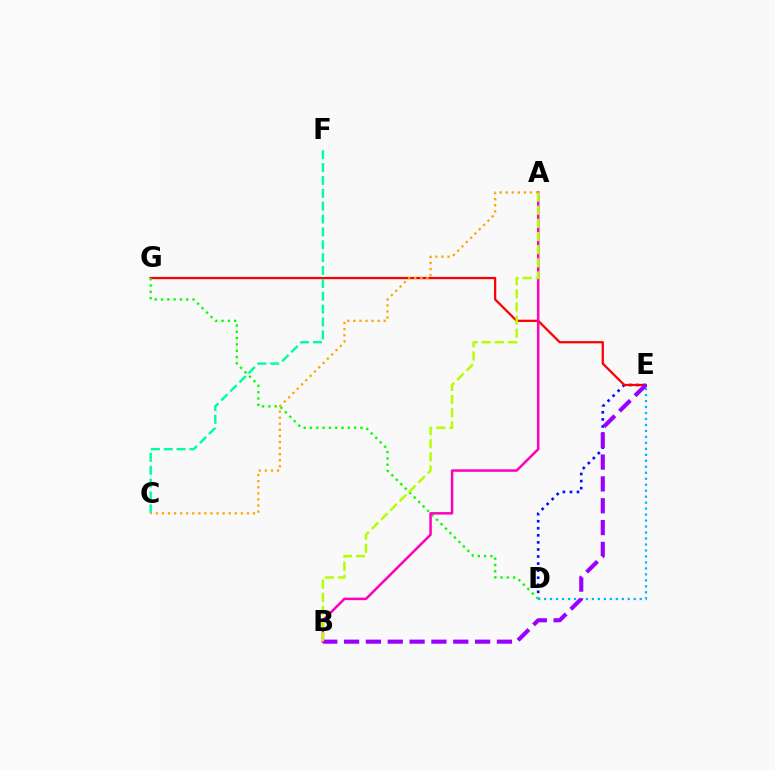{('D', 'E'): [{'color': '#0010ff', 'line_style': 'dotted', 'thickness': 1.92}, {'color': '#00b5ff', 'line_style': 'dotted', 'thickness': 1.62}], ('E', 'G'): [{'color': '#ff0000', 'line_style': 'solid', 'thickness': 1.63}], ('D', 'G'): [{'color': '#08ff00', 'line_style': 'dotted', 'thickness': 1.71}], ('C', 'F'): [{'color': '#00ff9d', 'line_style': 'dashed', 'thickness': 1.75}], ('B', 'E'): [{'color': '#9b00ff', 'line_style': 'dashed', 'thickness': 2.97}], ('A', 'B'): [{'color': '#ff00bd', 'line_style': 'solid', 'thickness': 1.81}, {'color': '#b3ff00', 'line_style': 'dashed', 'thickness': 1.79}], ('A', 'C'): [{'color': '#ffa500', 'line_style': 'dotted', 'thickness': 1.65}]}